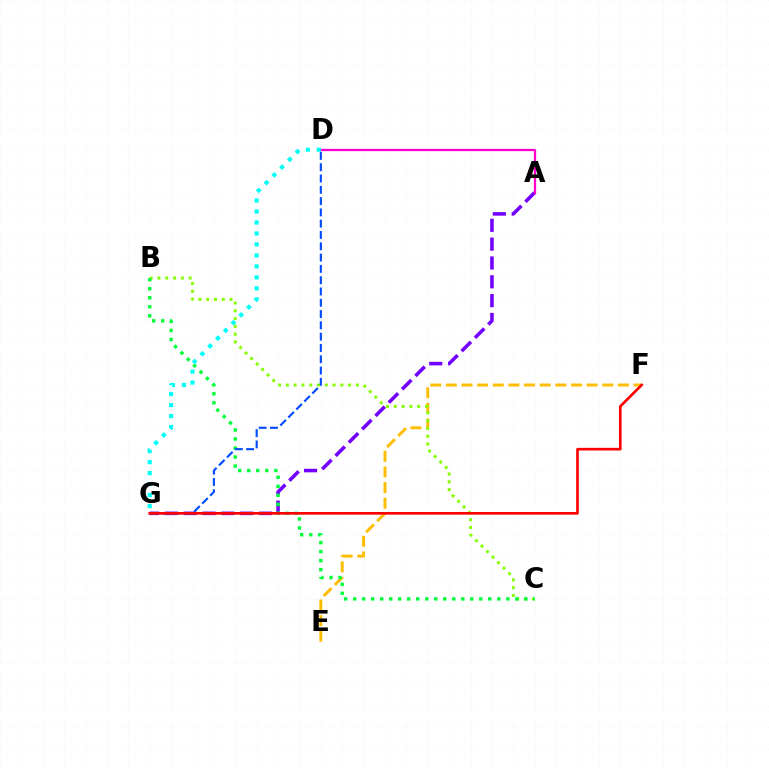{('A', 'G'): [{'color': '#7200ff', 'line_style': 'dashed', 'thickness': 2.56}], ('E', 'F'): [{'color': '#ffbd00', 'line_style': 'dashed', 'thickness': 2.13}], ('B', 'C'): [{'color': '#84ff00', 'line_style': 'dotted', 'thickness': 2.12}, {'color': '#00ff39', 'line_style': 'dotted', 'thickness': 2.45}], ('D', 'G'): [{'color': '#004bff', 'line_style': 'dashed', 'thickness': 1.53}, {'color': '#00fff6', 'line_style': 'dotted', 'thickness': 2.98}], ('A', 'D'): [{'color': '#ff00cf', 'line_style': 'solid', 'thickness': 1.63}], ('F', 'G'): [{'color': '#ff0000', 'line_style': 'solid', 'thickness': 1.91}]}